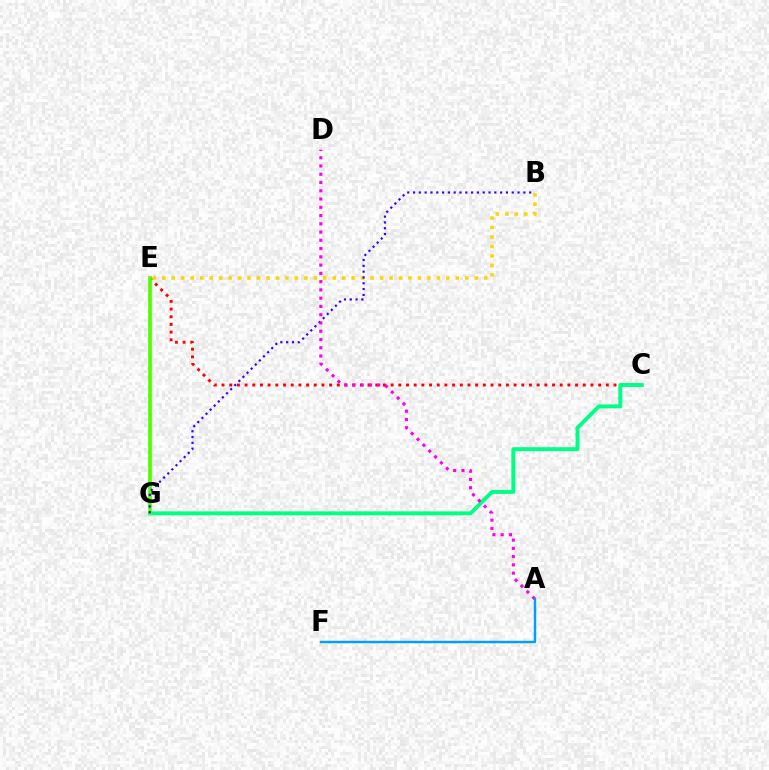{('B', 'E'): [{'color': '#ffd500', 'line_style': 'dotted', 'thickness': 2.57}], ('C', 'E'): [{'color': '#ff0000', 'line_style': 'dotted', 'thickness': 2.09}], ('C', 'G'): [{'color': '#00ff86', 'line_style': 'solid', 'thickness': 2.83}], ('E', 'G'): [{'color': '#4fff00', 'line_style': 'solid', 'thickness': 2.65}], ('B', 'G'): [{'color': '#3700ff', 'line_style': 'dotted', 'thickness': 1.58}], ('A', 'D'): [{'color': '#ff00ed', 'line_style': 'dotted', 'thickness': 2.24}], ('A', 'F'): [{'color': '#009eff', 'line_style': 'solid', 'thickness': 1.74}]}